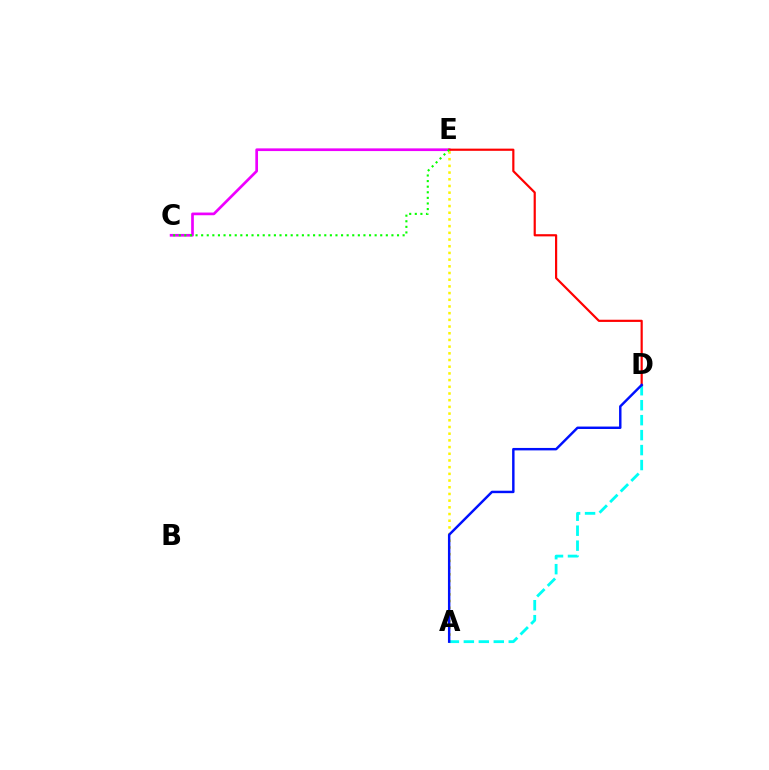{('A', 'E'): [{'color': '#fcf500', 'line_style': 'dotted', 'thickness': 1.82}], ('C', 'E'): [{'color': '#ee00ff', 'line_style': 'solid', 'thickness': 1.94}, {'color': '#08ff00', 'line_style': 'dotted', 'thickness': 1.52}], ('A', 'D'): [{'color': '#00fff6', 'line_style': 'dashed', 'thickness': 2.03}, {'color': '#0010ff', 'line_style': 'solid', 'thickness': 1.76}], ('D', 'E'): [{'color': '#ff0000', 'line_style': 'solid', 'thickness': 1.58}]}